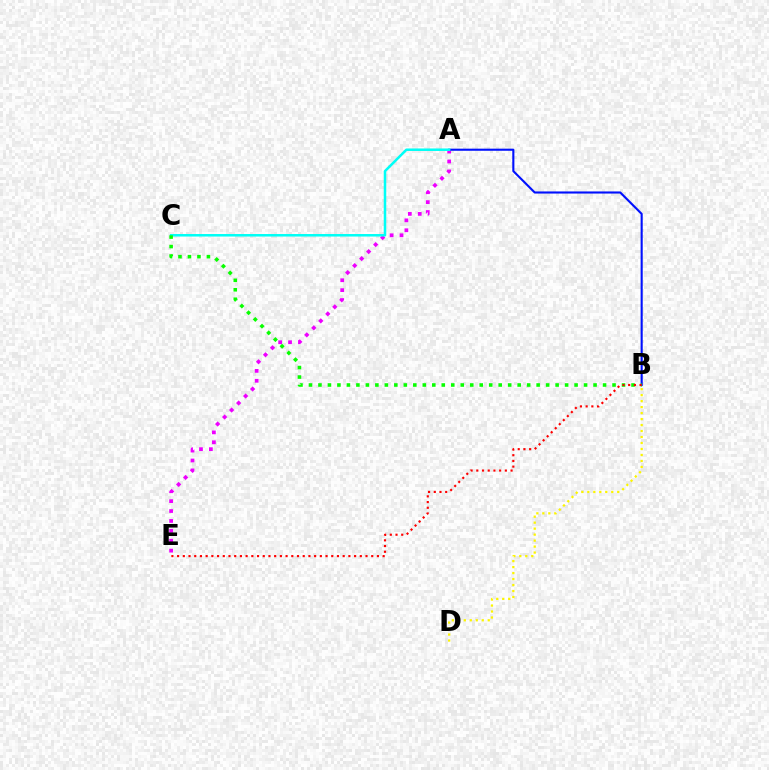{('A', 'E'): [{'color': '#ee00ff', 'line_style': 'dotted', 'thickness': 2.69}], ('A', 'B'): [{'color': '#0010ff', 'line_style': 'solid', 'thickness': 1.52}], ('B', 'D'): [{'color': '#fcf500', 'line_style': 'dotted', 'thickness': 1.63}], ('A', 'C'): [{'color': '#00fff6', 'line_style': 'solid', 'thickness': 1.81}], ('B', 'C'): [{'color': '#08ff00', 'line_style': 'dotted', 'thickness': 2.58}], ('B', 'E'): [{'color': '#ff0000', 'line_style': 'dotted', 'thickness': 1.55}]}